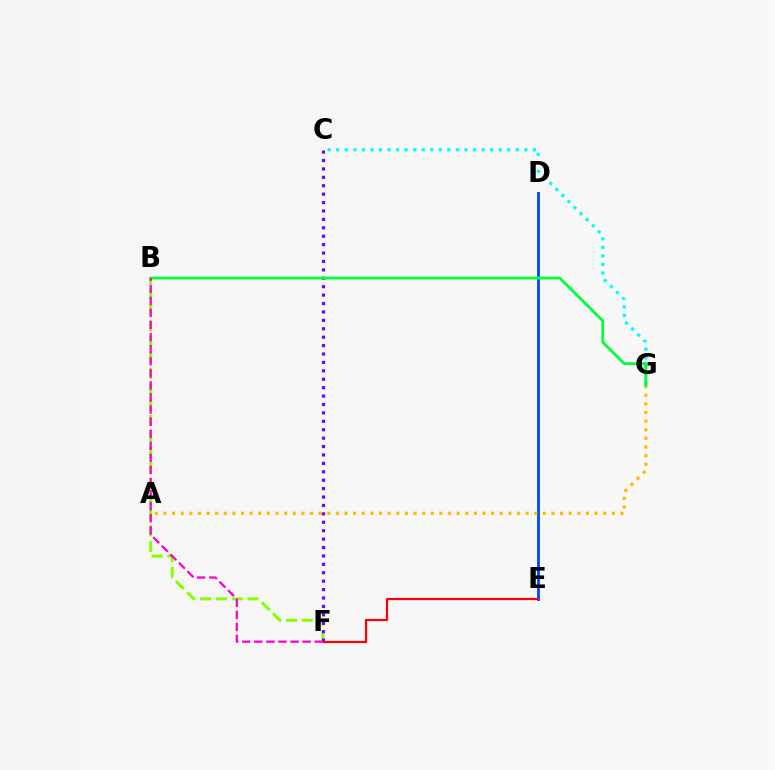{('B', 'F'): [{'color': '#84ff00', 'line_style': 'dashed', 'thickness': 2.14}, {'color': '#ff00cf', 'line_style': 'dashed', 'thickness': 1.64}], ('D', 'E'): [{'color': '#004bff', 'line_style': 'solid', 'thickness': 2.07}], ('C', 'F'): [{'color': '#7200ff', 'line_style': 'dotted', 'thickness': 2.29}], ('A', 'G'): [{'color': '#ffbd00', 'line_style': 'dotted', 'thickness': 2.34}], ('C', 'G'): [{'color': '#00fff6', 'line_style': 'dotted', 'thickness': 2.32}], ('E', 'F'): [{'color': '#ff0000', 'line_style': 'solid', 'thickness': 1.58}], ('B', 'G'): [{'color': '#00ff39', 'line_style': 'solid', 'thickness': 2.02}]}